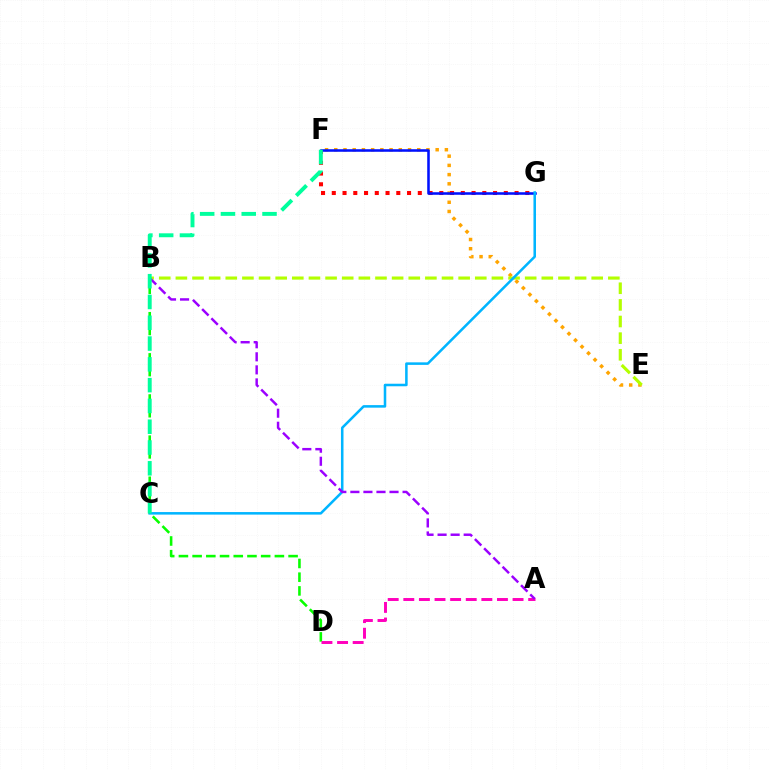{('E', 'F'): [{'color': '#ffa500', 'line_style': 'dotted', 'thickness': 2.5}], ('F', 'G'): [{'color': '#ff0000', 'line_style': 'dotted', 'thickness': 2.92}, {'color': '#0010ff', 'line_style': 'solid', 'thickness': 1.84}], ('B', 'D'): [{'color': '#08ff00', 'line_style': 'dashed', 'thickness': 1.86}], ('B', 'E'): [{'color': '#b3ff00', 'line_style': 'dashed', 'thickness': 2.26}], ('C', 'G'): [{'color': '#00b5ff', 'line_style': 'solid', 'thickness': 1.83}], ('A', 'D'): [{'color': '#ff00bd', 'line_style': 'dashed', 'thickness': 2.12}], ('A', 'B'): [{'color': '#9b00ff', 'line_style': 'dashed', 'thickness': 1.77}], ('C', 'F'): [{'color': '#00ff9d', 'line_style': 'dashed', 'thickness': 2.82}]}